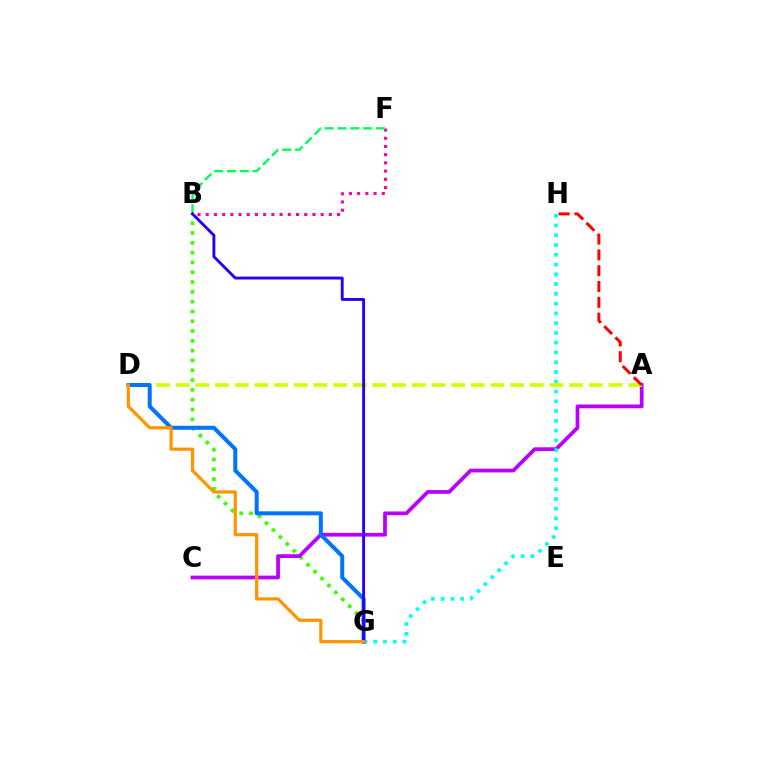{('B', 'G'): [{'color': '#3dff00', 'line_style': 'dotted', 'thickness': 2.66}, {'color': '#2500ff', 'line_style': 'solid', 'thickness': 2.09}], ('A', 'C'): [{'color': '#b900ff', 'line_style': 'solid', 'thickness': 2.7}], ('G', 'H'): [{'color': '#00fff6', 'line_style': 'dotted', 'thickness': 2.65}], ('A', 'D'): [{'color': '#d1ff00', 'line_style': 'dashed', 'thickness': 2.67}], ('A', 'H'): [{'color': '#ff0000', 'line_style': 'dashed', 'thickness': 2.15}], ('B', 'F'): [{'color': '#ff00ac', 'line_style': 'dotted', 'thickness': 2.23}, {'color': '#00ff5c', 'line_style': 'dashed', 'thickness': 1.74}], ('D', 'G'): [{'color': '#0074ff', 'line_style': 'solid', 'thickness': 2.88}, {'color': '#ff9400', 'line_style': 'solid', 'thickness': 2.31}]}